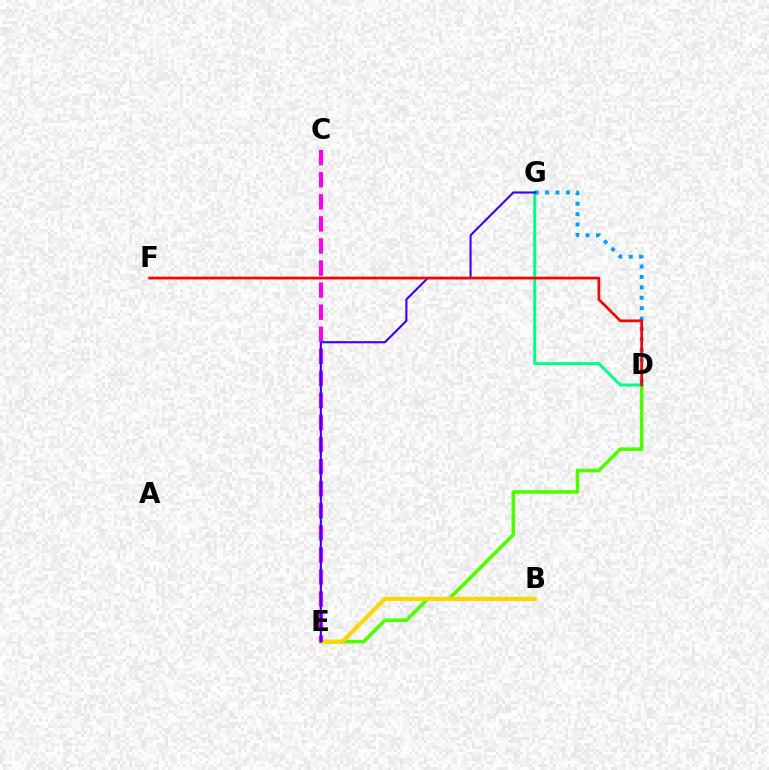{('D', 'E'): [{'color': '#4fff00', 'line_style': 'solid', 'thickness': 2.62}], ('D', 'G'): [{'color': '#00ff86', 'line_style': 'solid', 'thickness': 2.15}, {'color': '#009eff', 'line_style': 'dotted', 'thickness': 2.83}], ('B', 'E'): [{'color': '#ffd500', 'line_style': 'solid', 'thickness': 3.0}], ('C', 'E'): [{'color': '#ff00ed', 'line_style': 'dashed', 'thickness': 3.0}], ('E', 'G'): [{'color': '#3700ff', 'line_style': 'solid', 'thickness': 1.52}], ('D', 'F'): [{'color': '#ff0000', 'line_style': 'solid', 'thickness': 1.96}]}